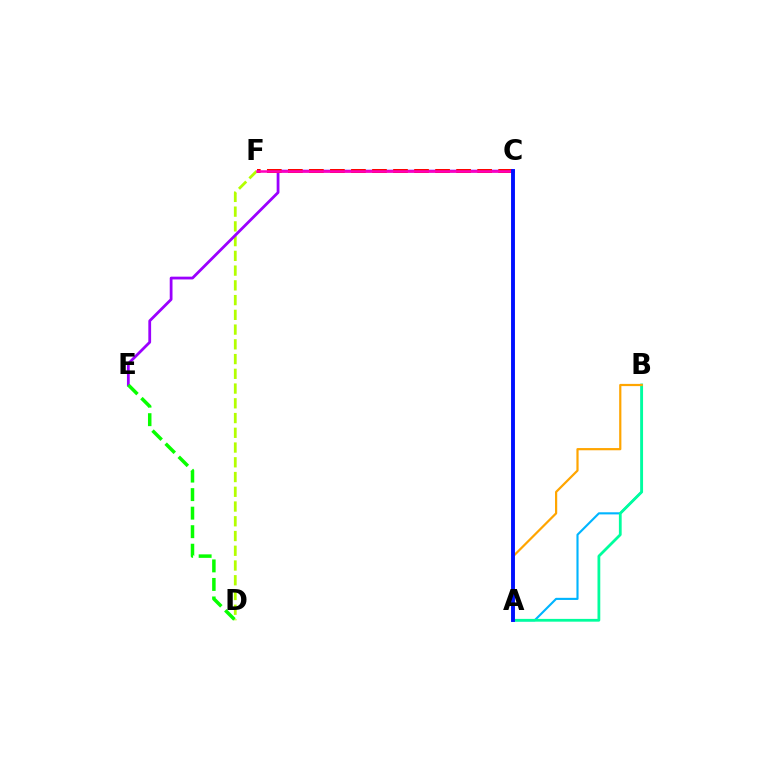{('D', 'F'): [{'color': '#b3ff00', 'line_style': 'dashed', 'thickness': 2.0}], ('A', 'B'): [{'color': '#00b5ff', 'line_style': 'solid', 'thickness': 1.53}, {'color': '#00ff9d', 'line_style': 'solid', 'thickness': 2.0}, {'color': '#ffa500', 'line_style': 'solid', 'thickness': 1.59}], ('C', 'E'): [{'color': '#9b00ff', 'line_style': 'solid', 'thickness': 2.0}], ('C', 'F'): [{'color': '#ff0000', 'line_style': 'dashed', 'thickness': 2.86}, {'color': '#ff00bd', 'line_style': 'solid', 'thickness': 1.81}], ('A', 'C'): [{'color': '#0010ff', 'line_style': 'solid', 'thickness': 2.81}], ('D', 'E'): [{'color': '#08ff00', 'line_style': 'dashed', 'thickness': 2.52}]}